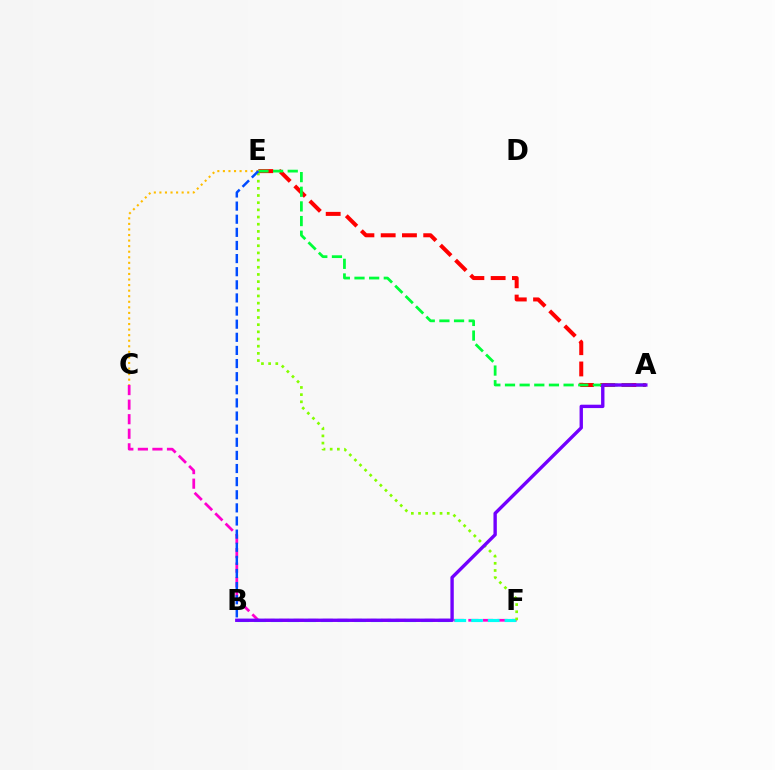{('A', 'E'): [{'color': '#ff0000', 'line_style': 'dashed', 'thickness': 2.89}, {'color': '#00ff39', 'line_style': 'dashed', 'thickness': 1.99}], ('C', 'F'): [{'color': '#ff00cf', 'line_style': 'dashed', 'thickness': 1.98}], ('B', 'F'): [{'color': '#00fff6', 'line_style': 'dashed', 'thickness': 2.27}], ('E', 'F'): [{'color': '#84ff00', 'line_style': 'dotted', 'thickness': 1.95}], ('A', 'B'): [{'color': '#7200ff', 'line_style': 'solid', 'thickness': 2.43}], ('C', 'E'): [{'color': '#ffbd00', 'line_style': 'dotted', 'thickness': 1.51}], ('B', 'E'): [{'color': '#004bff', 'line_style': 'dashed', 'thickness': 1.78}]}